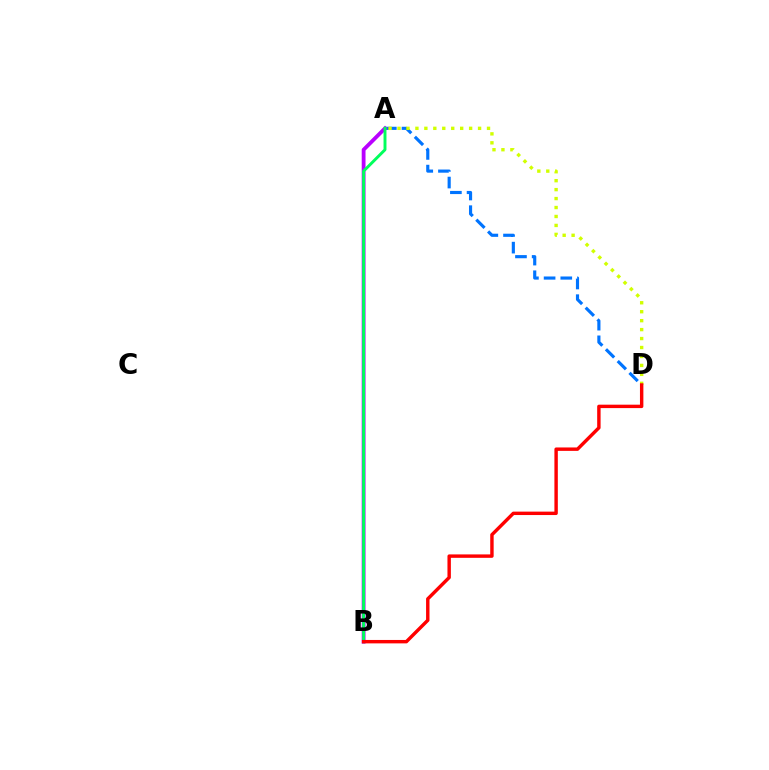{('A', 'D'): [{'color': '#0074ff', 'line_style': 'dashed', 'thickness': 2.27}, {'color': '#d1ff00', 'line_style': 'dotted', 'thickness': 2.43}], ('A', 'B'): [{'color': '#b900ff', 'line_style': 'solid', 'thickness': 2.74}, {'color': '#00ff5c', 'line_style': 'solid', 'thickness': 2.11}], ('B', 'D'): [{'color': '#ff0000', 'line_style': 'solid', 'thickness': 2.46}]}